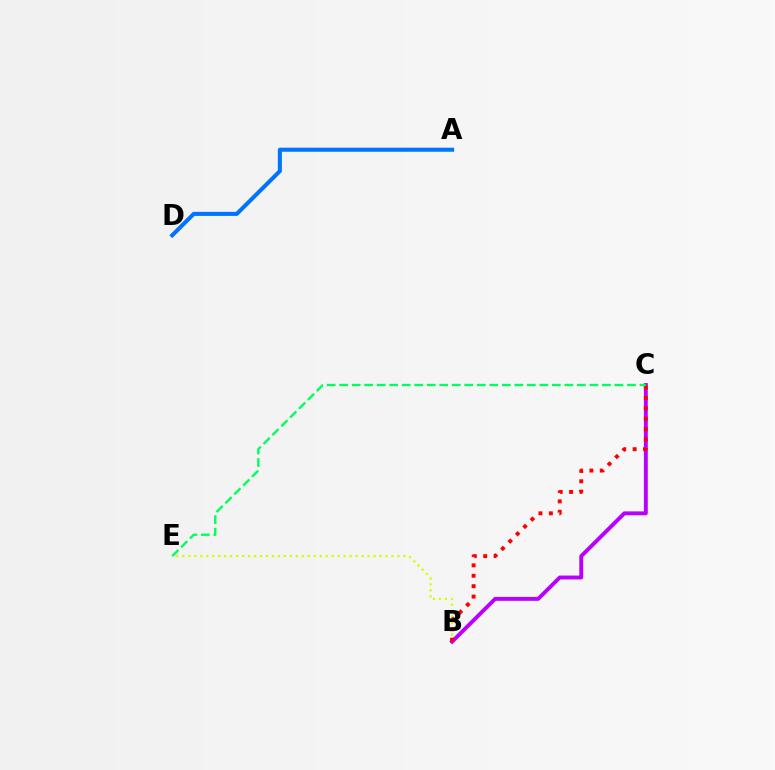{('B', 'E'): [{'color': '#d1ff00', 'line_style': 'dotted', 'thickness': 1.62}], ('B', 'C'): [{'color': '#b900ff', 'line_style': 'solid', 'thickness': 2.8}, {'color': '#ff0000', 'line_style': 'dotted', 'thickness': 2.83}], ('C', 'E'): [{'color': '#00ff5c', 'line_style': 'dashed', 'thickness': 1.7}], ('A', 'D'): [{'color': '#0074ff', 'line_style': 'solid', 'thickness': 2.92}]}